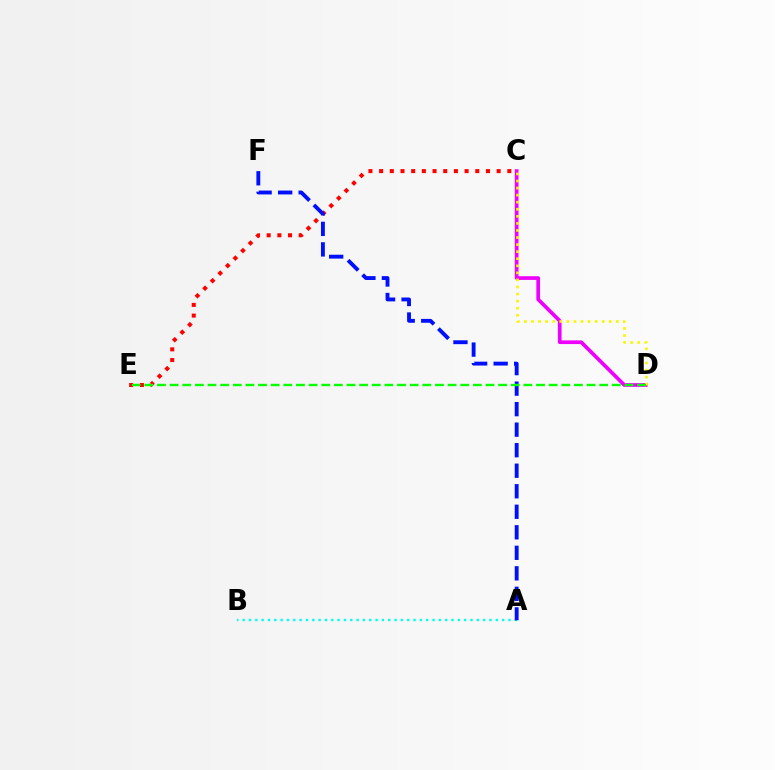{('C', 'E'): [{'color': '#ff0000', 'line_style': 'dotted', 'thickness': 2.9}], ('C', 'D'): [{'color': '#ee00ff', 'line_style': 'solid', 'thickness': 2.66}, {'color': '#fcf500', 'line_style': 'dotted', 'thickness': 1.92}], ('A', 'B'): [{'color': '#00fff6', 'line_style': 'dotted', 'thickness': 1.72}], ('A', 'F'): [{'color': '#0010ff', 'line_style': 'dashed', 'thickness': 2.79}], ('D', 'E'): [{'color': '#08ff00', 'line_style': 'dashed', 'thickness': 1.72}]}